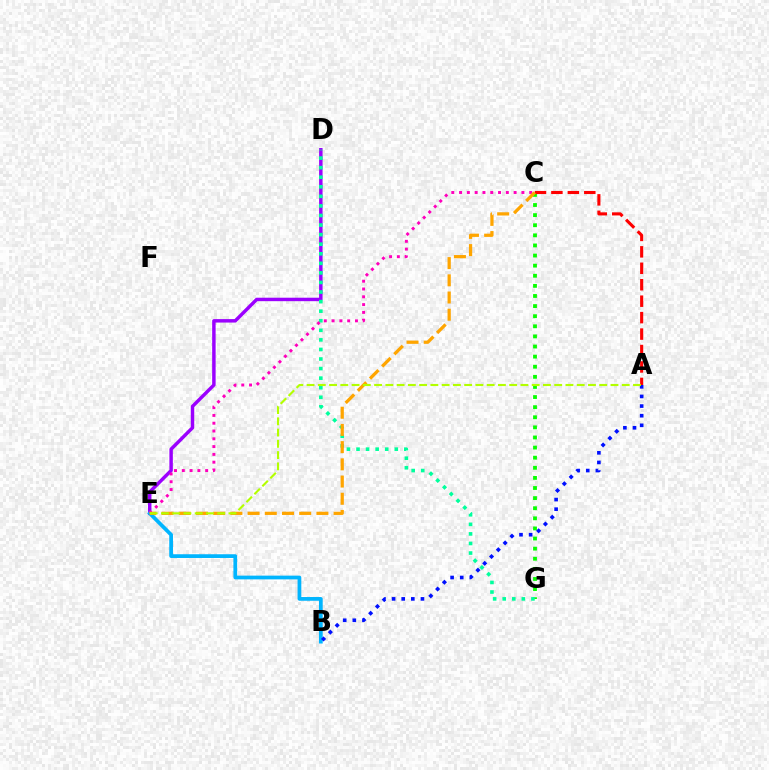{('D', 'E'): [{'color': '#9b00ff', 'line_style': 'solid', 'thickness': 2.49}], ('B', 'E'): [{'color': '#00b5ff', 'line_style': 'solid', 'thickness': 2.69}], ('C', 'G'): [{'color': '#08ff00', 'line_style': 'dotted', 'thickness': 2.75}], ('D', 'G'): [{'color': '#00ff9d', 'line_style': 'dotted', 'thickness': 2.6}], ('C', 'E'): [{'color': '#ff00bd', 'line_style': 'dotted', 'thickness': 2.12}, {'color': '#ffa500', 'line_style': 'dashed', 'thickness': 2.34}], ('A', 'B'): [{'color': '#0010ff', 'line_style': 'dotted', 'thickness': 2.61}], ('A', 'C'): [{'color': '#ff0000', 'line_style': 'dashed', 'thickness': 2.23}], ('A', 'E'): [{'color': '#b3ff00', 'line_style': 'dashed', 'thickness': 1.53}]}